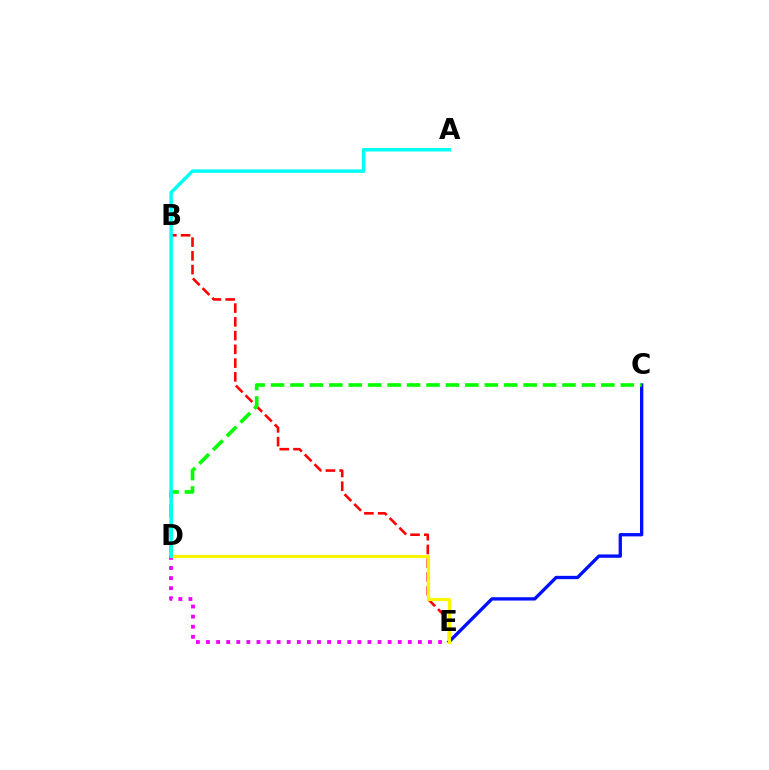{('D', 'E'): [{'color': '#ee00ff', 'line_style': 'dotted', 'thickness': 2.74}, {'color': '#fcf500', 'line_style': 'solid', 'thickness': 2.26}], ('B', 'E'): [{'color': '#ff0000', 'line_style': 'dashed', 'thickness': 1.87}], ('C', 'E'): [{'color': '#0010ff', 'line_style': 'solid', 'thickness': 2.39}], ('C', 'D'): [{'color': '#08ff00', 'line_style': 'dashed', 'thickness': 2.64}], ('A', 'D'): [{'color': '#00fff6', 'line_style': 'solid', 'thickness': 2.49}]}